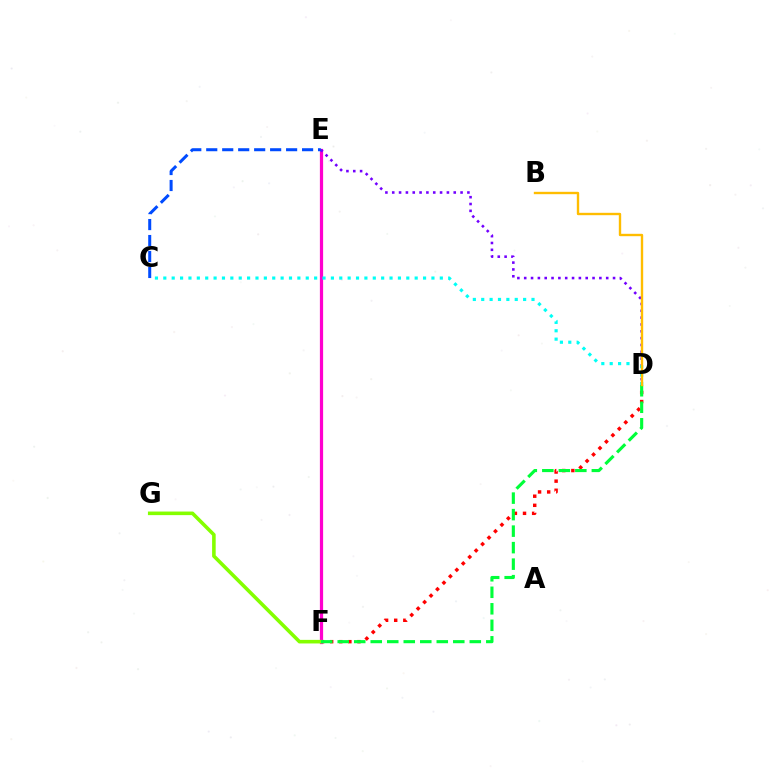{('D', 'F'): [{'color': '#ff0000', 'line_style': 'dotted', 'thickness': 2.48}, {'color': '#00ff39', 'line_style': 'dashed', 'thickness': 2.24}], ('E', 'F'): [{'color': '#ff00cf', 'line_style': 'solid', 'thickness': 2.32}], ('D', 'E'): [{'color': '#7200ff', 'line_style': 'dotted', 'thickness': 1.86}], ('F', 'G'): [{'color': '#84ff00', 'line_style': 'solid', 'thickness': 2.58}], ('C', 'D'): [{'color': '#00fff6', 'line_style': 'dotted', 'thickness': 2.28}], ('B', 'D'): [{'color': '#ffbd00', 'line_style': 'solid', 'thickness': 1.71}], ('C', 'E'): [{'color': '#004bff', 'line_style': 'dashed', 'thickness': 2.17}]}